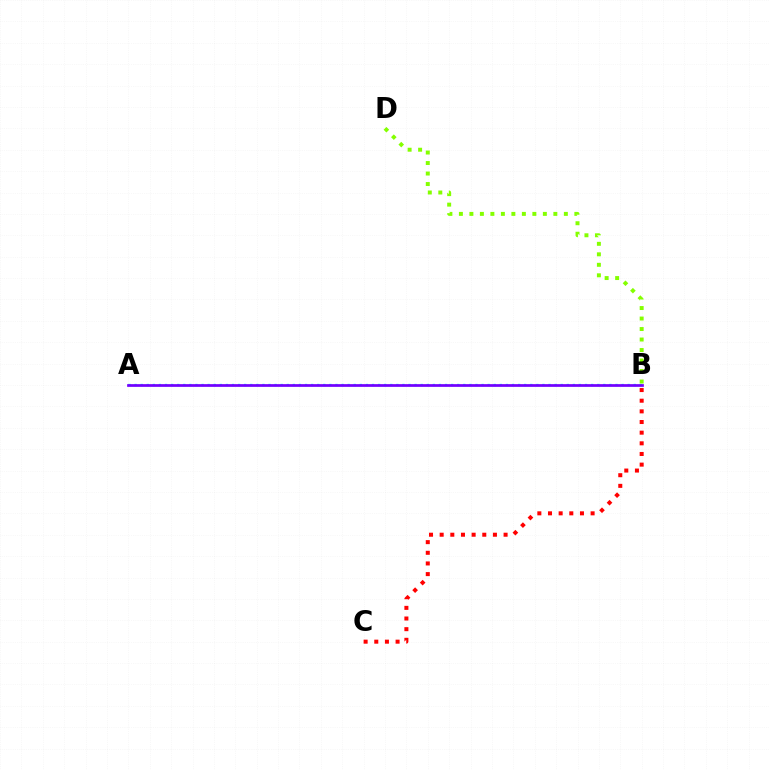{('A', 'B'): [{'color': '#00fff6', 'line_style': 'dotted', 'thickness': 1.65}, {'color': '#7200ff', 'line_style': 'solid', 'thickness': 1.96}], ('B', 'C'): [{'color': '#ff0000', 'line_style': 'dotted', 'thickness': 2.89}], ('B', 'D'): [{'color': '#84ff00', 'line_style': 'dotted', 'thickness': 2.85}]}